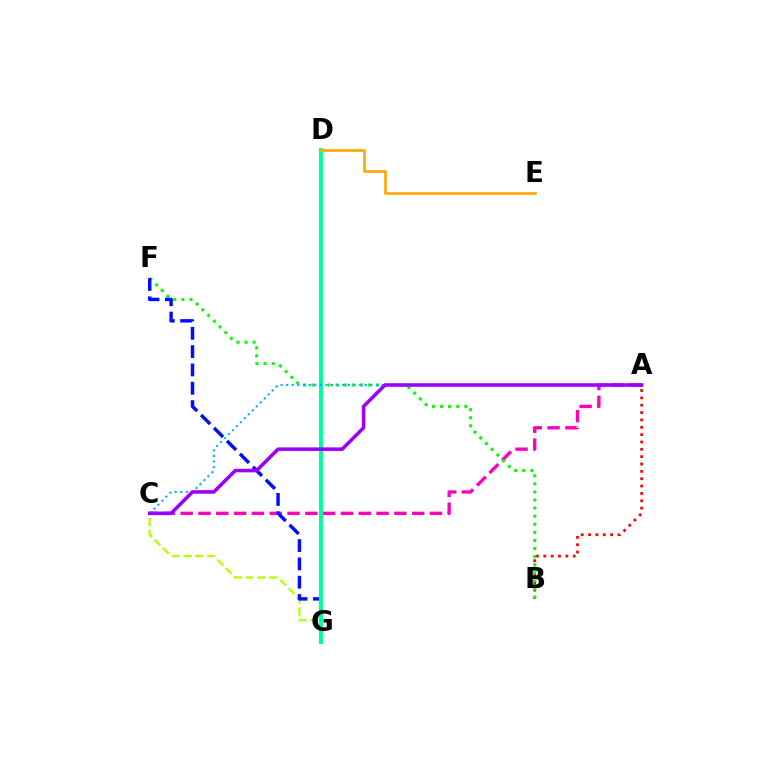{('A', 'B'): [{'color': '#ff0000', 'line_style': 'dotted', 'thickness': 2.0}], ('A', 'C'): [{'color': '#ff00bd', 'line_style': 'dashed', 'thickness': 2.42}, {'color': '#00b5ff', 'line_style': 'dotted', 'thickness': 1.53}, {'color': '#9b00ff', 'line_style': 'solid', 'thickness': 2.57}], ('C', 'G'): [{'color': '#b3ff00', 'line_style': 'dashed', 'thickness': 1.61}], ('B', 'F'): [{'color': '#08ff00', 'line_style': 'dotted', 'thickness': 2.2}], ('F', 'G'): [{'color': '#0010ff', 'line_style': 'dashed', 'thickness': 2.49}], ('D', 'G'): [{'color': '#00ff9d', 'line_style': 'solid', 'thickness': 2.91}], ('D', 'E'): [{'color': '#ffa500', 'line_style': 'solid', 'thickness': 1.89}]}